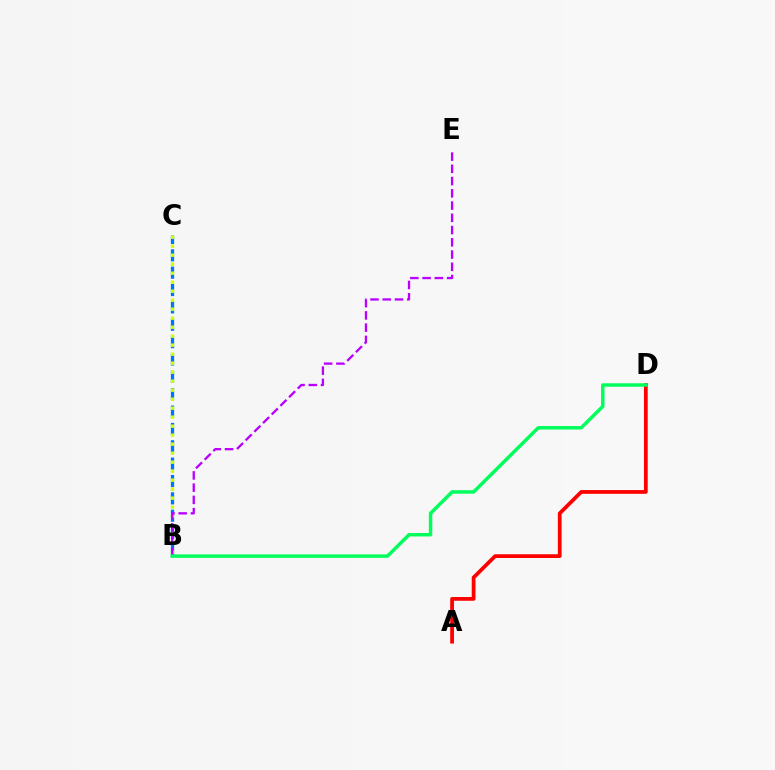{('A', 'D'): [{'color': '#ff0000', 'line_style': 'solid', 'thickness': 2.7}], ('B', 'C'): [{'color': '#0074ff', 'line_style': 'dashed', 'thickness': 2.36}, {'color': '#d1ff00', 'line_style': 'dotted', 'thickness': 2.45}], ('B', 'E'): [{'color': '#b900ff', 'line_style': 'dashed', 'thickness': 1.66}], ('B', 'D'): [{'color': '#00ff5c', 'line_style': 'solid', 'thickness': 2.5}]}